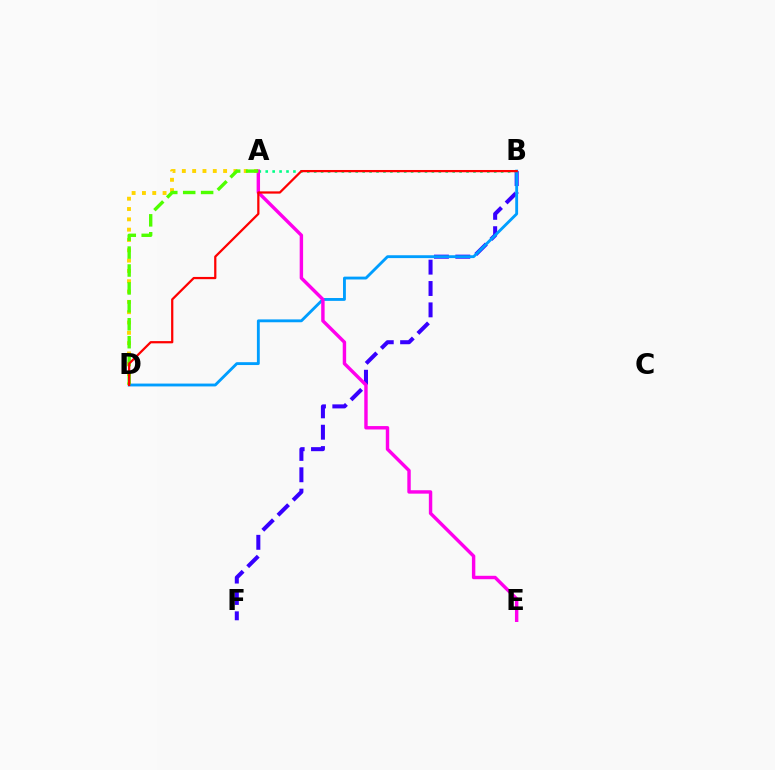{('B', 'F'): [{'color': '#3700ff', 'line_style': 'dashed', 'thickness': 2.9}], ('A', 'D'): [{'color': '#ffd500', 'line_style': 'dotted', 'thickness': 2.8}, {'color': '#4fff00', 'line_style': 'dashed', 'thickness': 2.44}], ('A', 'B'): [{'color': '#00ff86', 'line_style': 'dotted', 'thickness': 1.88}], ('B', 'D'): [{'color': '#009eff', 'line_style': 'solid', 'thickness': 2.05}, {'color': '#ff0000', 'line_style': 'solid', 'thickness': 1.62}], ('A', 'E'): [{'color': '#ff00ed', 'line_style': 'solid', 'thickness': 2.46}]}